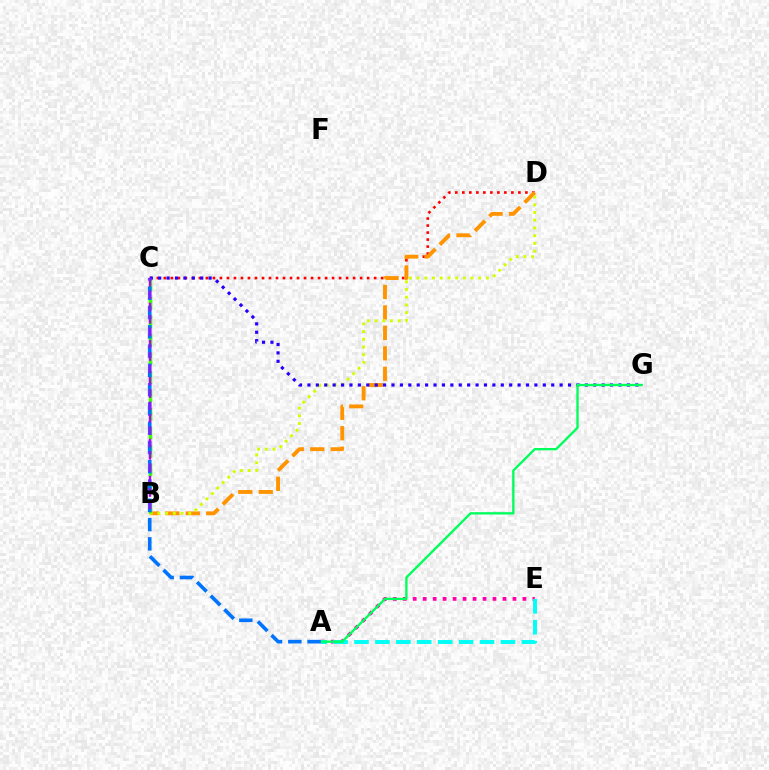{('A', 'E'): [{'color': '#ff00ac', 'line_style': 'dotted', 'thickness': 2.71}, {'color': '#00fff6', 'line_style': 'dashed', 'thickness': 2.84}], ('C', 'D'): [{'color': '#ff0000', 'line_style': 'dotted', 'thickness': 1.9}], ('B', 'D'): [{'color': '#ff9400', 'line_style': 'dashed', 'thickness': 2.78}, {'color': '#d1ff00', 'line_style': 'dotted', 'thickness': 2.1}], ('B', 'C'): [{'color': '#3dff00', 'line_style': 'dashed', 'thickness': 2.51}, {'color': '#b900ff', 'line_style': 'dashed', 'thickness': 1.68}], ('C', 'G'): [{'color': '#2500ff', 'line_style': 'dotted', 'thickness': 2.28}], ('A', 'G'): [{'color': '#00ff5c', 'line_style': 'solid', 'thickness': 1.69}], ('A', 'C'): [{'color': '#0074ff', 'line_style': 'dashed', 'thickness': 2.62}]}